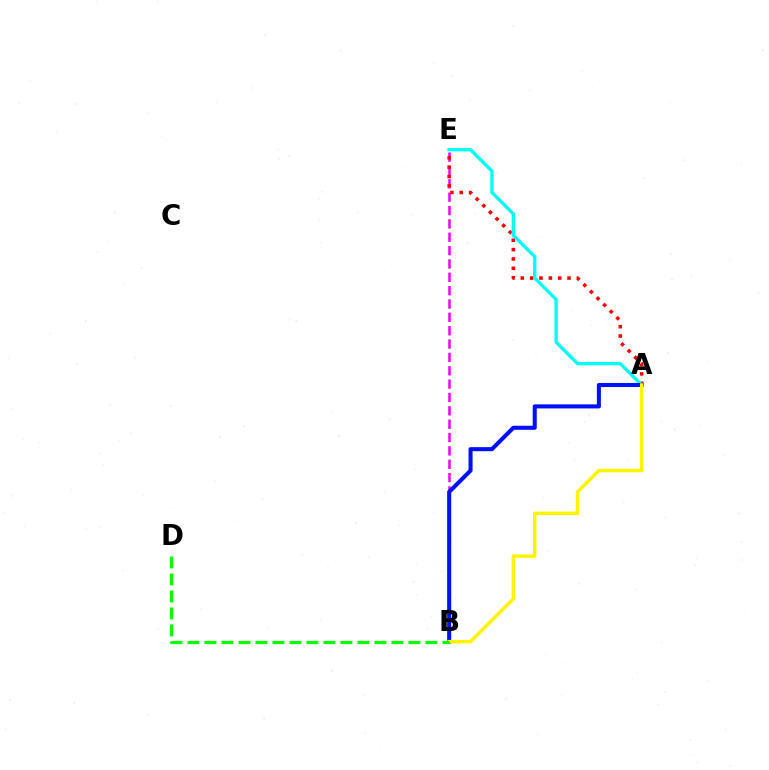{('B', 'E'): [{'color': '#ee00ff', 'line_style': 'dashed', 'thickness': 1.81}], ('A', 'E'): [{'color': '#ff0000', 'line_style': 'dotted', 'thickness': 2.54}, {'color': '#00fff6', 'line_style': 'solid', 'thickness': 2.39}], ('A', 'B'): [{'color': '#0010ff', 'line_style': 'solid', 'thickness': 2.92}, {'color': '#fcf500', 'line_style': 'solid', 'thickness': 2.5}], ('B', 'D'): [{'color': '#08ff00', 'line_style': 'dashed', 'thickness': 2.31}]}